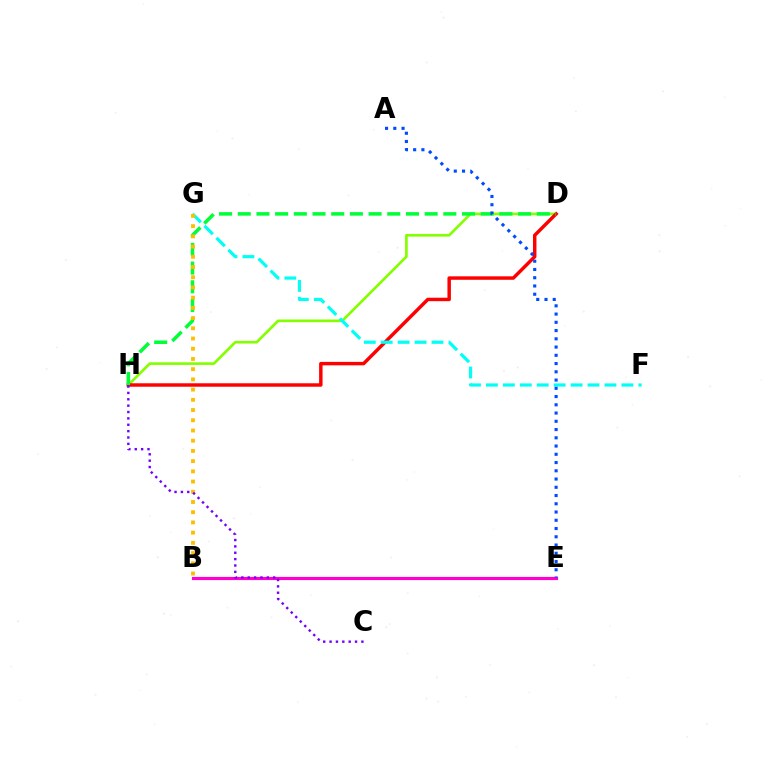{('D', 'H'): [{'color': '#84ff00', 'line_style': 'solid', 'thickness': 1.92}, {'color': '#ff0000', 'line_style': 'solid', 'thickness': 2.49}, {'color': '#00ff39', 'line_style': 'dashed', 'thickness': 2.54}], ('F', 'G'): [{'color': '#00fff6', 'line_style': 'dashed', 'thickness': 2.3}], ('B', 'E'): [{'color': '#ff00cf', 'line_style': 'solid', 'thickness': 2.26}], ('B', 'G'): [{'color': '#ffbd00', 'line_style': 'dotted', 'thickness': 2.78}], ('C', 'H'): [{'color': '#7200ff', 'line_style': 'dotted', 'thickness': 1.73}], ('A', 'E'): [{'color': '#004bff', 'line_style': 'dotted', 'thickness': 2.24}]}